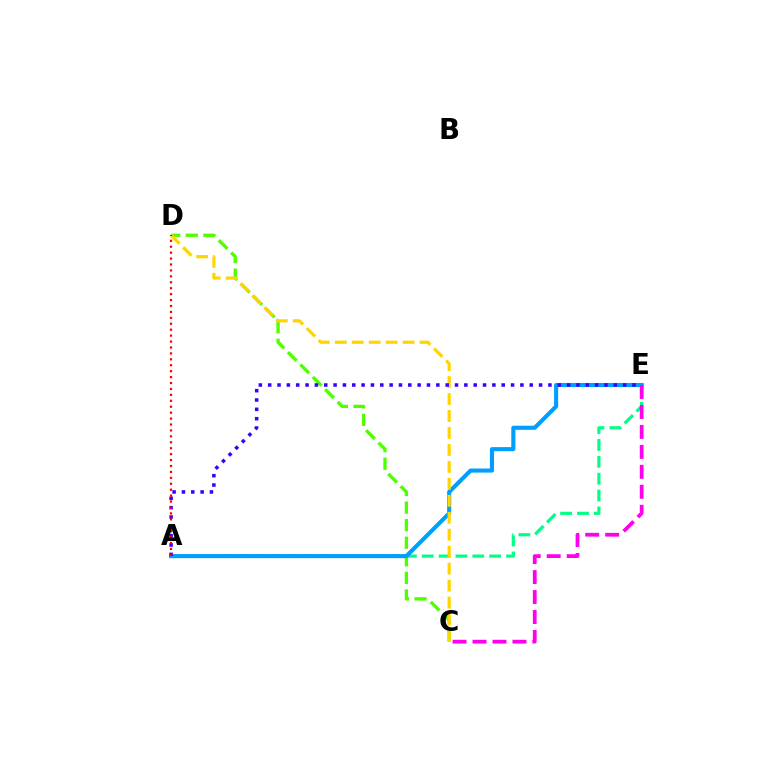{('A', 'E'): [{'color': '#00ff86', 'line_style': 'dashed', 'thickness': 2.29}, {'color': '#009eff', 'line_style': 'solid', 'thickness': 2.95}, {'color': '#3700ff', 'line_style': 'dotted', 'thickness': 2.54}], ('C', 'D'): [{'color': '#4fff00', 'line_style': 'dashed', 'thickness': 2.39}, {'color': '#ffd500', 'line_style': 'dashed', 'thickness': 2.3}], ('C', 'E'): [{'color': '#ff00ed', 'line_style': 'dashed', 'thickness': 2.71}], ('A', 'D'): [{'color': '#ff0000', 'line_style': 'dotted', 'thickness': 1.61}]}